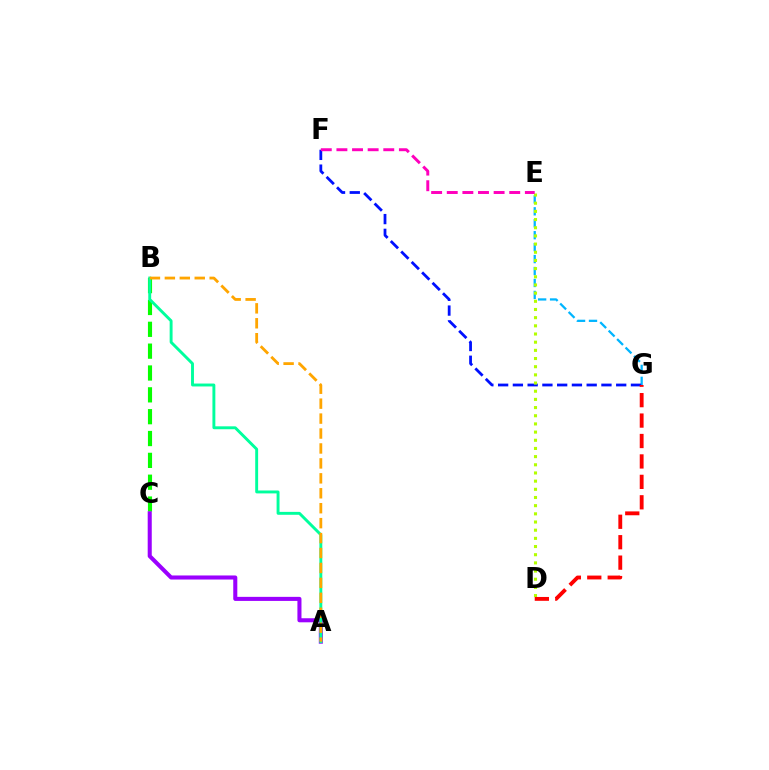{('E', 'G'): [{'color': '#00b5ff', 'line_style': 'dashed', 'thickness': 1.62}], ('B', 'C'): [{'color': '#08ff00', 'line_style': 'dashed', 'thickness': 2.97}], ('F', 'G'): [{'color': '#0010ff', 'line_style': 'dashed', 'thickness': 2.01}], ('D', 'E'): [{'color': '#b3ff00', 'line_style': 'dotted', 'thickness': 2.22}], ('A', 'C'): [{'color': '#9b00ff', 'line_style': 'solid', 'thickness': 2.92}], ('A', 'B'): [{'color': '#00ff9d', 'line_style': 'solid', 'thickness': 2.1}, {'color': '#ffa500', 'line_style': 'dashed', 'thickness': 2.03}], ('E', 'F'): [{'color': '#ff00bd', 'line_style': 'dashed', 'thickness': 2.12}], ('D', 'G'): [{'color': '#ff0000', 'line_style': 'dashed', 'thickness': 2.78}]}